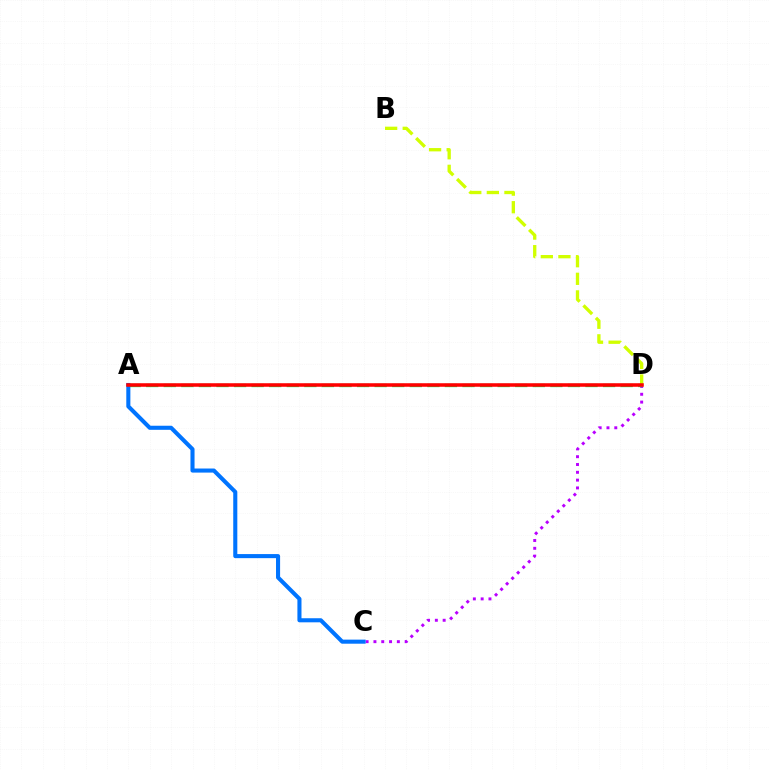{('B', 'D'): [{'color': '#d1ff00', 'line_style': 'dashed', 'thickness': 2.39}], ('C', 'D'): [{'color': '#b900ff', 'line_style': 'dotted', 'thickness': 2.12}], ('A', 'D'): [{'color': '#00ff5c', 'line_style': 'dashed', 'thickness': 2.39}, {'color': '#ff0000', 'line_style': 'solid', 'thickness': 2.55}], ('A', 'C'): [{'color': '#0074ff', 'line_style': 'solid', 'thickness': 2.93}]}